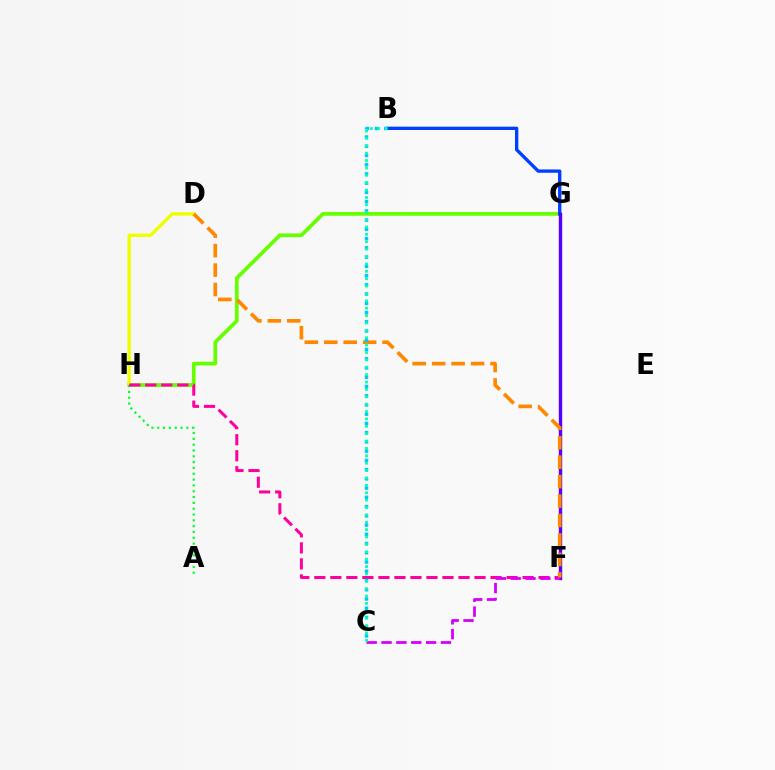{('G', 'H'): [{'color': '#66ff00', 'line_style': 'solid', 'thickness': 2.68}], ('B', 'G'): [{'color': '#003fff', 'line_style': 'solid', 'thickness': 2.4}], ('F', 'G'): [{'color': '#ff0000', 'line_style': 'solid', 'thickness': 2.22}, {'color': '#4f00ff', 'line_style': 'solid', 'thickness': 2.4}], ('D', 'H'): [{'color': '#eeff00', 'line_style': 'solid', 'thickness': 2.42}], ('A', 'H'): [{'color': '#00ff27', 'line_style': 'dotted', 'thickness': 1.58}], ('F', 'H'): [{'color': '#ff00a0', 'line_style': 'dashed', 'thickness': 2.18}], ('C', 'F'): [{'color': '#d600ff', 'line_style': 'dashed', 'thickness': 2.02}], ('D', 'F'): [{'color': '#ff8800', 'line_style': 'dashed', 'thickness': 2.64}], ('B', 'C'): [{'color': '#00c7ff', 'line_style': 'dotted', 'thickness': 2.51}, {'color': '#00ffaf', 'line_style': 'dotted', 'thickness': 2.01}]}